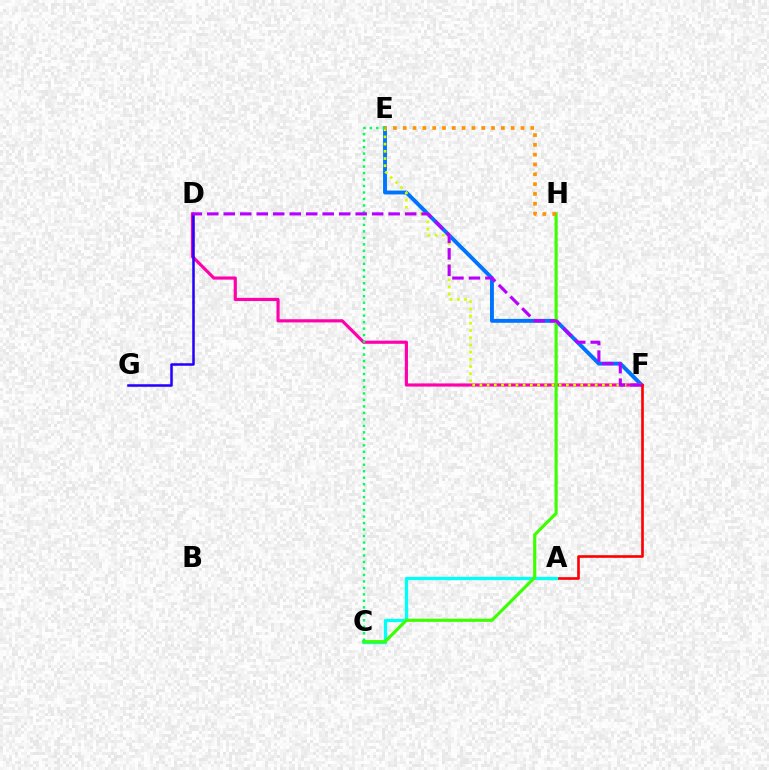{('E', 'F'): [{'color': '#0074ff', 'line_style': 'solid', 'thickness': 2.81}, {'color': '#d1ff00', 'line_style': 'dotted', 'thickness': 1.96}], ('D', 'F'): [{'color': '#ff00ac', 'line_style': 'solid', 'thickness': 2.28}, {'color': '#b900ff', 'line_style': 'dashed', 'thickness': 2.24}], ('D', 'G'): [{'color': '#2500ff', 'line_style': 'solid', 'thickness': 1.81}], ('A', 'F'): [{'color': '#ff0000', 'line_style': 'solid', 'thickness': 1.89}], ('A', 'C'): [{'color': '#00fff6', 'line_style': 'solid', 'thickness': 2.36}], ('C', 'H'): [{'color': '#3dff00', 'line_style': 'solid', 'thickness': 2.27}], ('C', 'E'): [{'color': '#00ff5c', 'line_style': 'dotted', 'thickness': 1.76}], ('E', 'H'): [{'color': '#ff9400', 'line_style': 'dotted', 'thickness': 2.66}]}